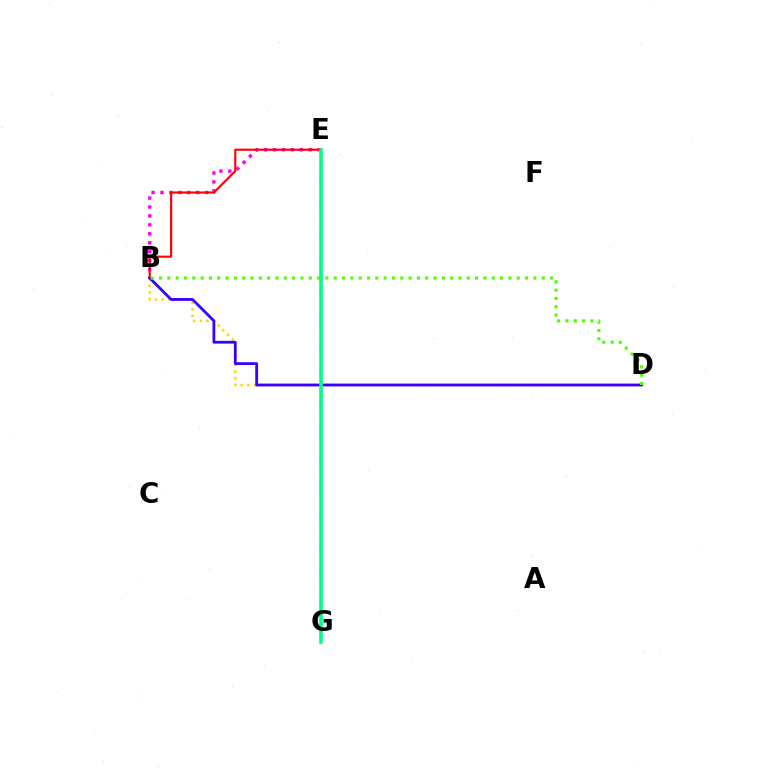{('B', 'D'): [{'color': '#ffd500', 'line_style': 'dotted', 'thickness': 1.8}, {'color': '#3700ff', 'line_style': 'solid', 'thickness': 2.01}, {'color': '#4fff00', 'line_style': 'dotted', 'thickness': 2.26}], ('B', 'E'): [{'color': '#ff00ed', 'line_style': 'dotted', 'thickness': 2.42}, {'color': '#ff0000', 'line_style': 'solid', 'thickness': 1.53}], ('E', 'G'): [{'color': '#009eff', 'line_style': 'dashed', 'thickness': 1.52}, {'color': '#00ff86', 'line_style': 'solid', 'thickness': 2.57}]}